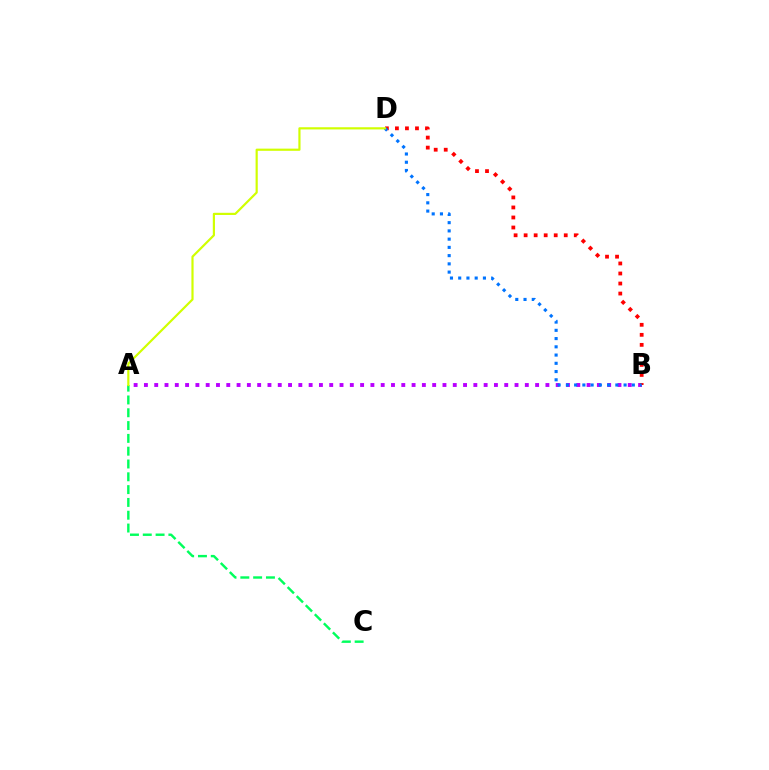{('A', 'B'): [{'color': '#b900ff', 'line_style': 'dotted', 'thickness': 2.8}], ('B', 'D'): [{'color': '#ff0000', 'line_style': 'dotted', 'thickness': 2.72}, {'color': '#0074ff', 'line_style': 'dotted', 'thickness': 2.24}], ('A', 'C'): [{'color': '#00ff5c', 'line_style': 'dashed', 'thickness': 1.74}], ('A', 'D'): [{'color': '#d1ff00', 'line_style': 'solid', 'thickness': 1.57}]}